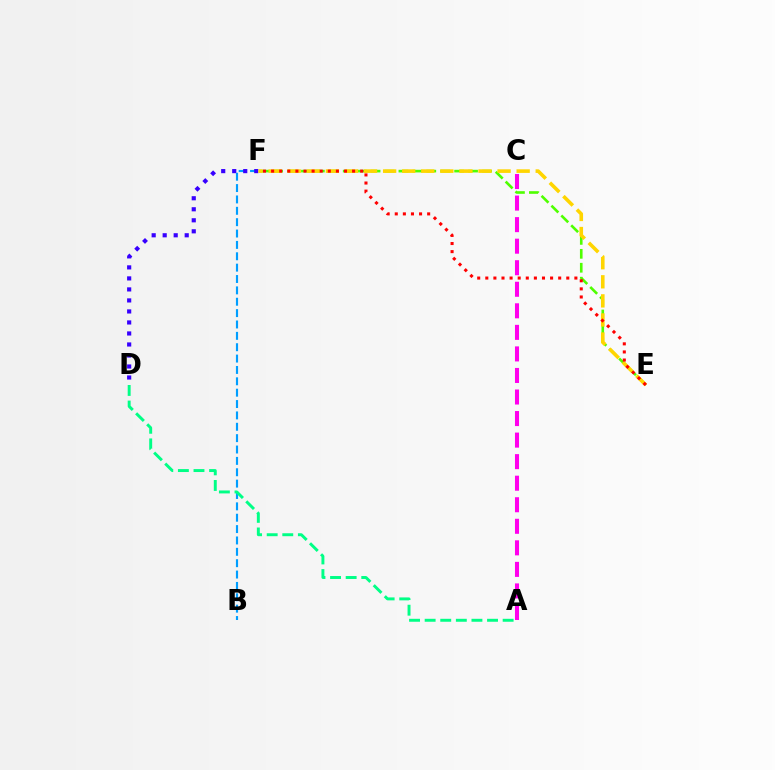{('B', 'F'): [{'color': '#009eff', 'line_style': 'dashed', 'thickness': 1.54}], ('D', 'F'): [{'color': '#3700ff', 'line_style': 'dotted', 'thickness': 2.99}], ('E', 'F'): [{'color': '#4fff00', 'line_style': 'dashed', 'thickness': 1.89}, {'color': '#ffd500', 'line_style': 'dashed', 'thickness': 2.59}, {'color': '#ff0000', 'line_style': 'dotted', 'thickness': 2.2}], ('A', 'D'): [{'color': '#00ff86', 'line_style': 'dashed', 'thickness': 2.12}], ('A', 'C'): [{'color': '#ff00ed', 'line_style': 'dashed', 'thickness': 2.93}]}